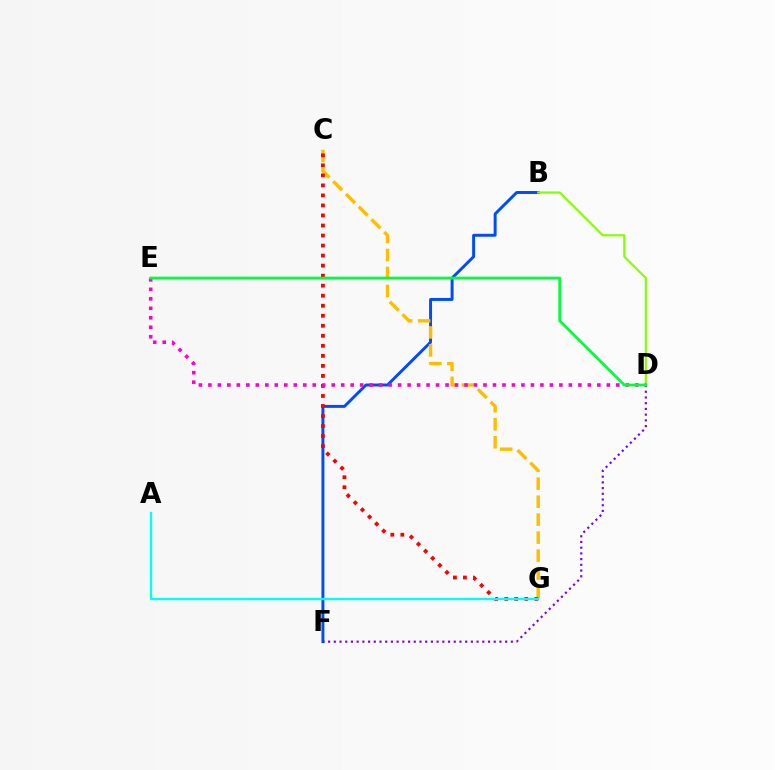{('B', 'F'): [{'color': '#004bff', 'line_style': 'solid', 'thickness': 2.12}], ('C', 'G'): [{'color': '#ffbd00', 'line_style': 'dashed', 'thickness': 2.44}, {'color': '#ff0000', 'line_style': 'dotted', 'thickness': 2.72}], ('D', 'F'): [{'color': '#7200ff', 'line_style': 'dotted', 'thickness': 1.55}], ('B', 'D'): [{'color': '#84ff00', 'line_style': 'solid', 'thickness': 1.55}], ('D', 'E'): [{'color': '#ff00cf', 'line_style': 'dotted', 'thickness': 2.58}, {'color': '#00ff39', 'line_style': 'solid', 'thickness': 2.0}], ('A', 'G'): [{'color': '#00fff6', 'line_style': 'solid', 'thickness': 1.67}]}